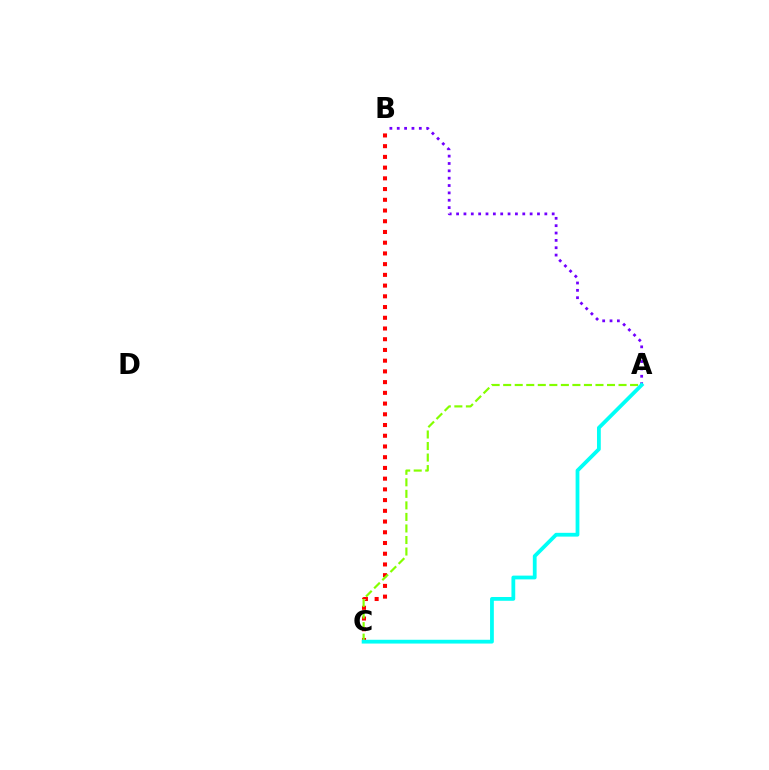{('B', 'C'): [{'color': '#ff0000', 'line_style': 'dotted', 'thickness': 2.91}], ('A', 'B'): [{'color': '#7200ff', 'line_style': 'dotted', 'thickness': 2.0}], ('A', 'C'): [{'color': '#84ff00', 'line_style': 'dashed', 'thickness': 1.57}, {'color': '#00fff6', 'line_style': 'solid', 'thickness': 2.73}]}